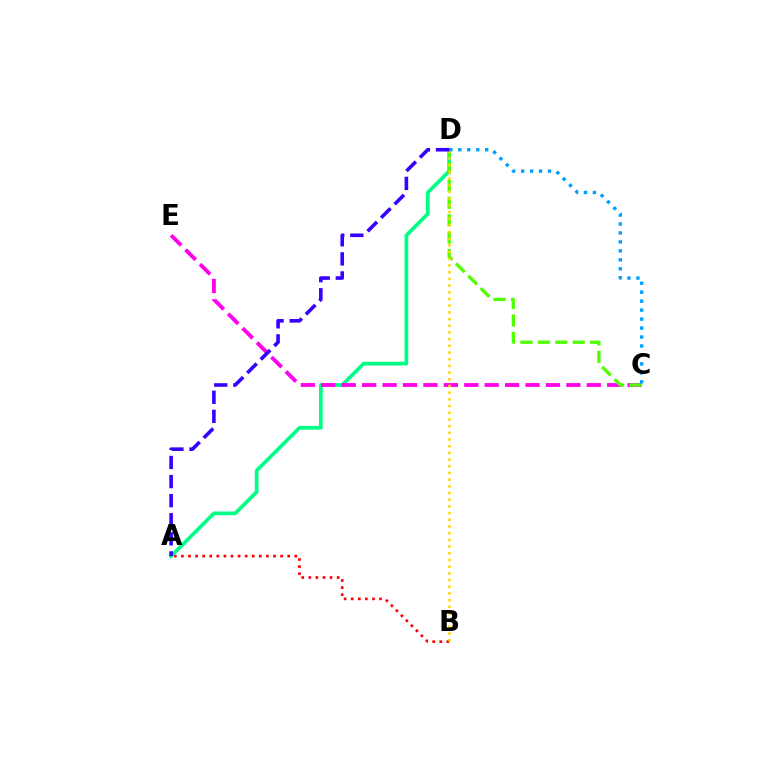{('A', 'B'): [{'color': '#ff0000', 'line_style': 'dotted', 'thickness': 1.93}], ('A', 'D'): [{'color': '#00ff86', 'line_style': 'solid', 'thickness': 2.67}, {'color': '#3700ff', 'line_style': 'dashed', 'thickness': 2.59}], ('C', 'E'): [{'color': '#ff00ed', 'line_style': 'dashed', 'thickness': 2.77}], ('C', 'D'): [{'color': '#4fff00', 'line_style': 'dashed', 'thickness': 2.37}, {'color': '#009eff', 'line_style': 'dotted', 'thickness': 2.43}], ('B', 'D'): [{'color': '#ffd500', 'line_style': 'dotted', 'thickness': 1.82}]}